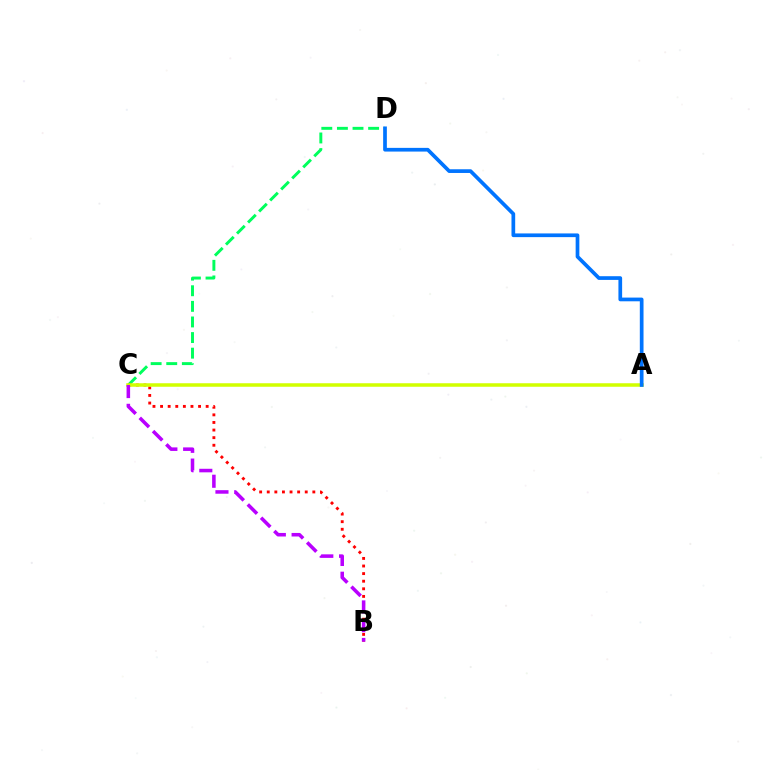{('C', 'D'): [{'color': '#00ff5c', 'line_style': 'dashed', 'thickness': 2.12}], ('B', 'C'): [{'color': '#ff0000', 'line_style': 'dotted', 'thickness': 2.06}, {'color': '#b900ff', 'line_style': 'dashed', 'thickness': 2.55}], ('A', 'C'): [{'color': '#d1ff00', 'line_style': 'solid', 'thickness': 2.53}], ('A', 'D'): [{'color': '#0074ff', 'line_style': 'solid', 'thickness': 2.67}]}